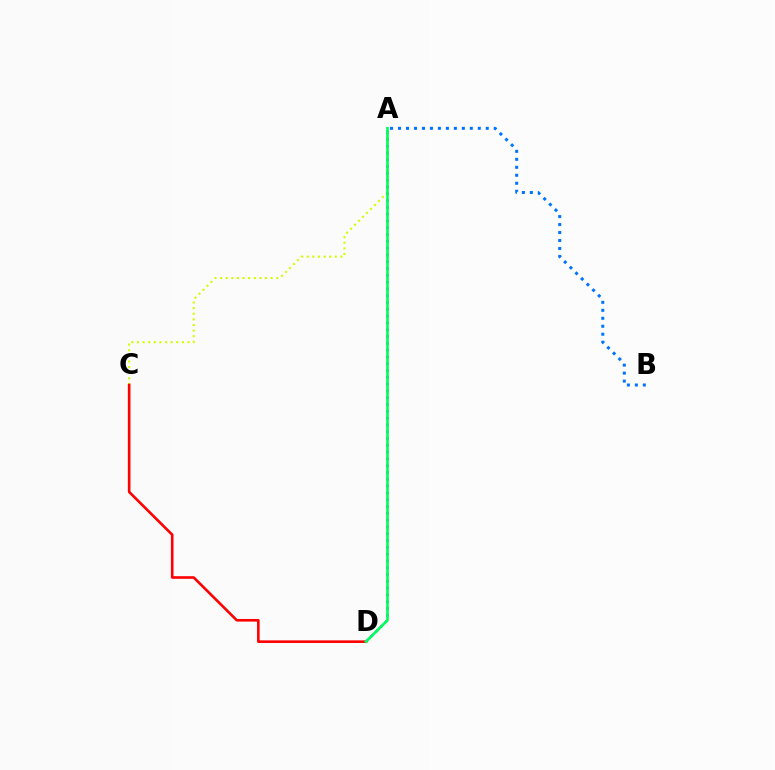{('A', 'C'): [{'color': '#d1ff00', 'line_style': 'dotted', 'thickness': 1.53}], ('C', 'D'): [{'color': '#ff0000', 'line_style': 'solid', 'thickness': 1.88}], ('A', 'D'): [{'color': '#b900ff', 'line_style': 'dotted', 'thickness': 1.85}, {'color': '#00ff5c', 'line_style': 'solid', 'thickness': 1.93}], ('A', 'B'): [{'color': '#0074ff', 'line_style': 'dotted', 'thickness': 2.17}]}